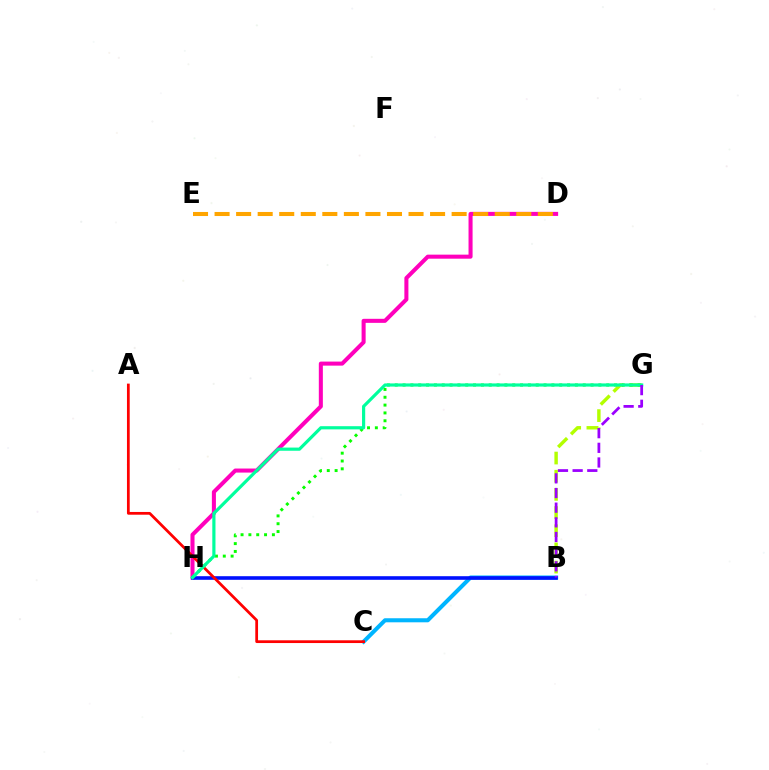{('B', 'G'): [{'color': '#b3ff00', 'line_style': 'dashed', 'thickness': 2.47}, {'color': '#9b00ff', 'line_style': 'dashed', 'thickness': 1.99}], ('B', 'C'): [{'color': '#00b5ff', 'line_style': 'solid', 'thickness': 2.92}], ('D', 'H'): [{'color': '#ff00bd', 'line_style': 'solid', 'thickness': 2.91}], ('B', 'H'): [{'color': '#0010ff', 'line_style': 'solid', 'thickness': 2.6}], ('A', 'C'): [{'color': '#ff0000', 'line_style': 'solid', 'thickness': 1.98}], ('G', 'H'): [{'color': '#08ff00', 'line_style': 'dotted', 'thickness': 2.13}, {'color': '#00ff9d', 'line_style': 'solid', 'thickness': 2.29}], ('D', 'E'): [{'color': '#ffa500', 'line_style': 'dashed', 'thickness': 2.93}]}